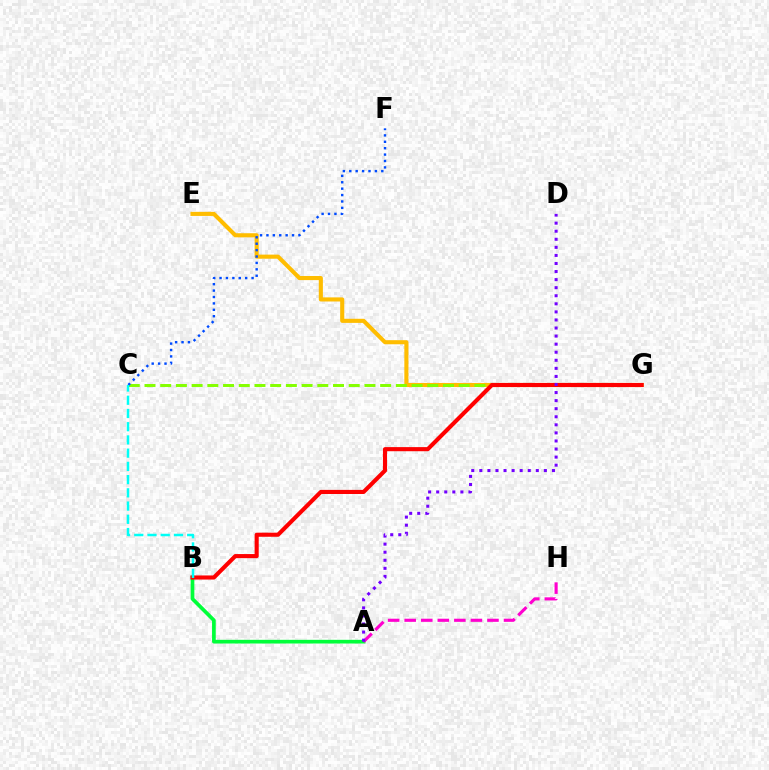{('E', 'G'): [{'color': '#ffbd00', 'line_style': 'solid', 'thickness': 2.95}], ('A', 'B'): [{'color': '#00ff39', 'line_style': 'solid', 'thickness': 2.66}], ('C', 'G'): [{'color': '#84ff00', 'line_style': 'dashed', 'thickness': 2.13}], ('C', 'F'): [{'color': '#004bff', 'line_style': 'dotted', 'thickness': 1.74}], ('B', 'G'): [{'color': '#ff0000', 'line_style': 'solid', 'thickness': 2.96}], ('A', 'H'): [{'color': '#ff00cf', 'line_style': 'dashed', 'thickness': 2.25}], ('A', 'D'): [{'color': '#7200ff', 'line_style': 'dotted', 'thickness': 2.19}], ('B', 'C'): [{'color': '#00fff6', 'line_style': 'dashed', 'thickness': 1.8}]}